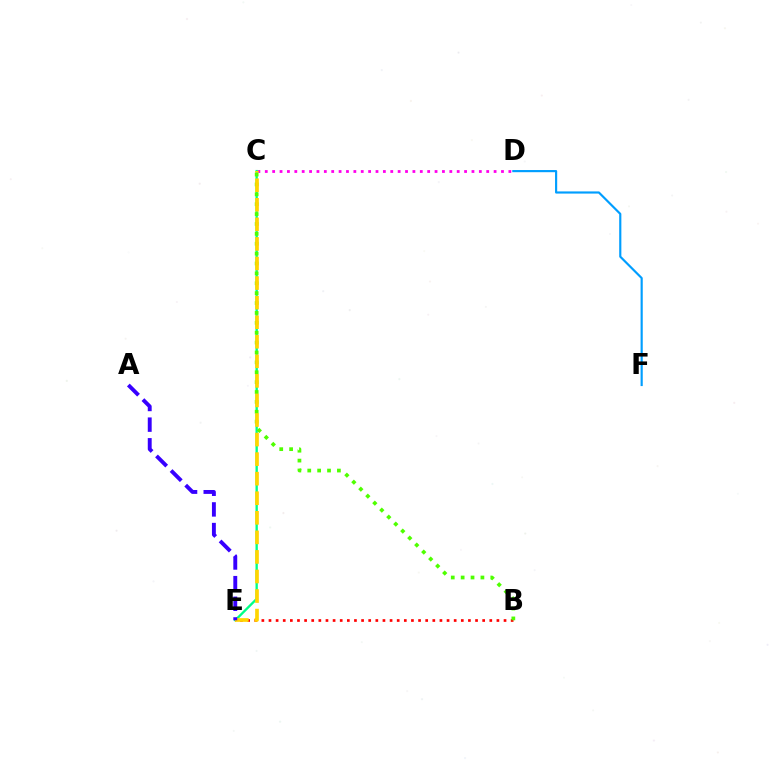{('C', 'D'): [{'color': '#ff00ed', 'line_style': 'dotted', 'thickness': 2.01}], ('D', 'F'): [{'color': '#009eff', 'line_style': 'solid', 'thickness': 1.56}], ('C', 'E'): [{'color': '#00ff86', 'line_style': 'solid', 'thickness': 1.68}, {'color': '#ffd500', 'line_style': 'dashed', 'thickness': 2.66}], ('B', 'E'): [{'color': '#ff0000', 'line_style': 'dotted', 'thickness': 1.94}], ('B', 'C'): [{'color': '#4fff00', 'line_style': 'dotted', 'thickness': 2.69}], ('A', 'E'): [{'color': '#3700ff', 'line_style': 'dashed', 'thickness': 2.8}]}